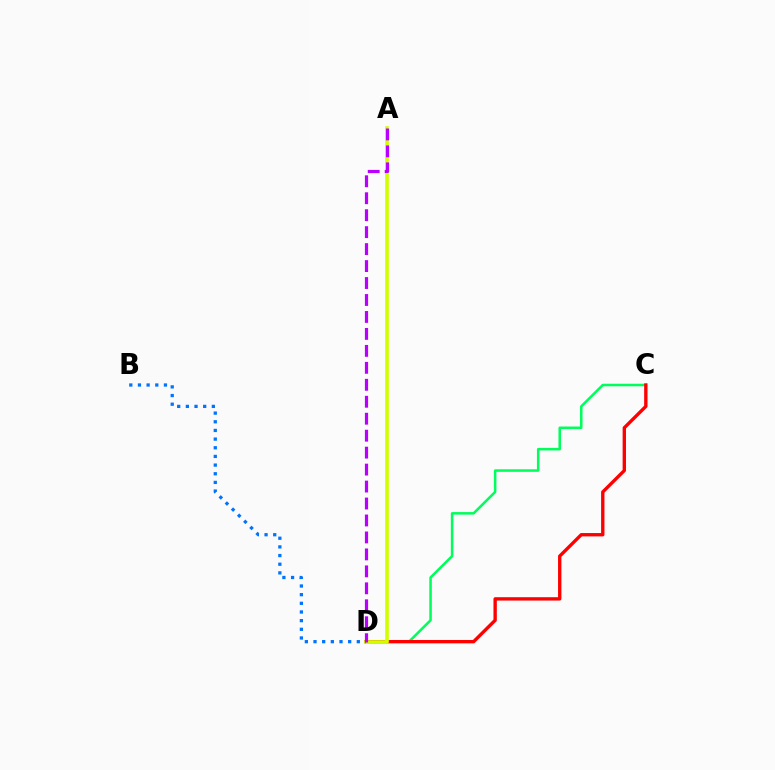{('C', 'D'): [{'color': '#00ff5c', 'line_style': 'solid', 'thickness': 1.83}, {'color': '#ff0000', 'line_style': 'solid', 'thickness': 2.42}], ('A', 'D'): [{'color': '#d1ff00', 'line_style': 'solid', 'thickness': 2.63}, {'color': '#b900ff', 'line_style': 'dashed', 'thickness': 2.3}], ('B', 'D'): [{'color': '#0074ff', 'line_style': 'dotted', 'thickness': 2.35}]}